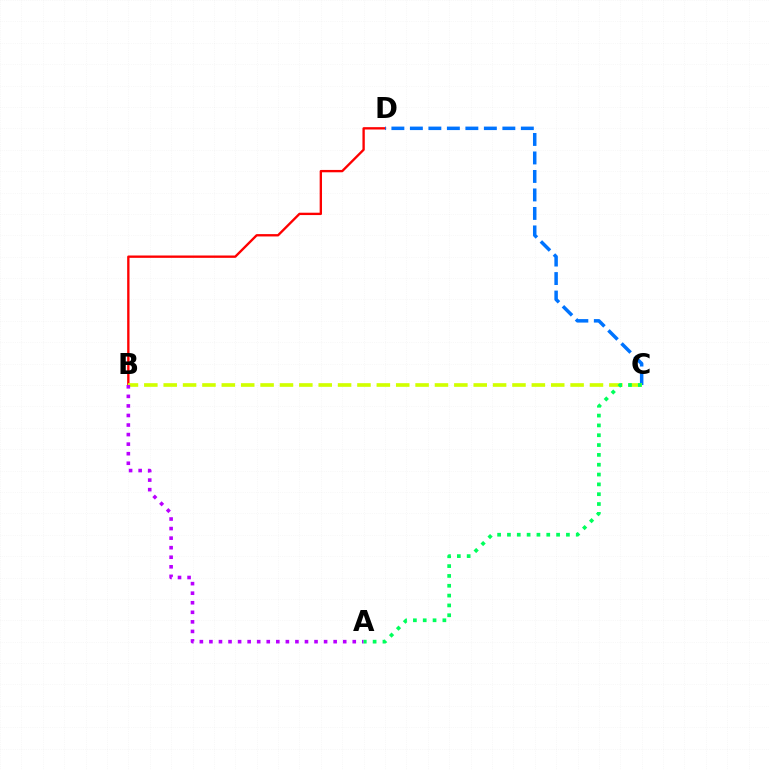{('B', 'D'): [{'color': '#ff0000', 'line_style': 'solid', 'thickness': 1.69}], ('C', 'D'): [{'color': '#0074ff', 'line_style': 'dashed', 'thickness': 2.51}], ('B', 'C'): [{'color': '#d1ff00', 'line_style': 'dashed', 'thickness': 2.63}], ('A', 'B'): [{'color': '#b900ff', 'line_style': 'dotted', 'thickness': 2.6}], ('A', 'C'): [{'color': '#00ff5c', 'line_style': 'dotted', 'thickness': 2.67}]}